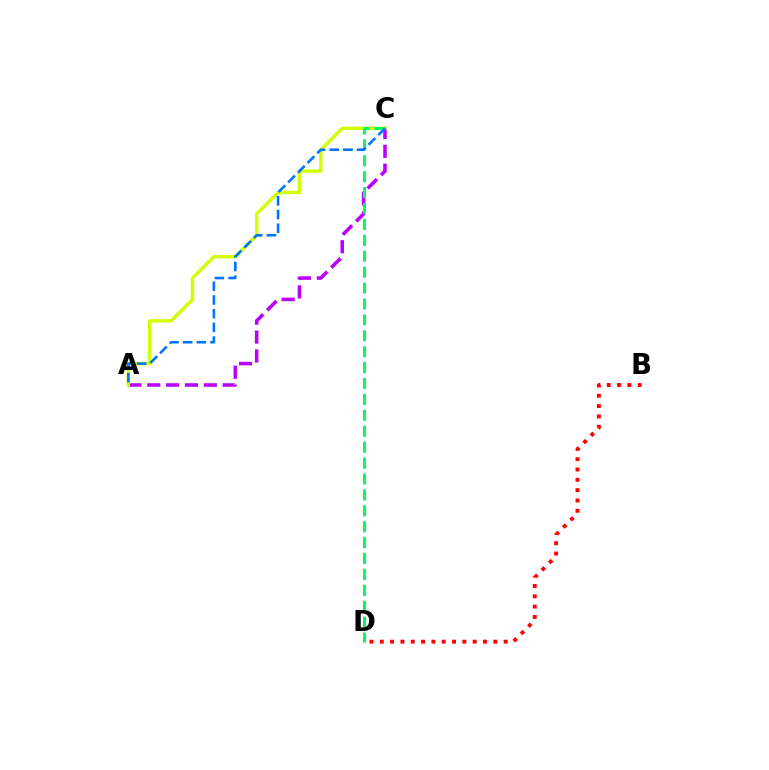{('A', 'C'): [{'color': '#b900ff', 'line_style': 'dashed', 'thickness': 2.56}, {'color': '#d1ff00', 'line_style': 'solid', 'thickness': 2.45}, {'color': '#0074ff', 'line_style': 'dashed', 'thickness': 1.86}], ('C', 'D'): [{'color': '#00ff5c', 'line_style': 'dashed', 'thickness': 2.16}], ('B', 'D'): [{'color': '#ff0000', 'line_style': 'dotted', 'thickness': 2.8}]}